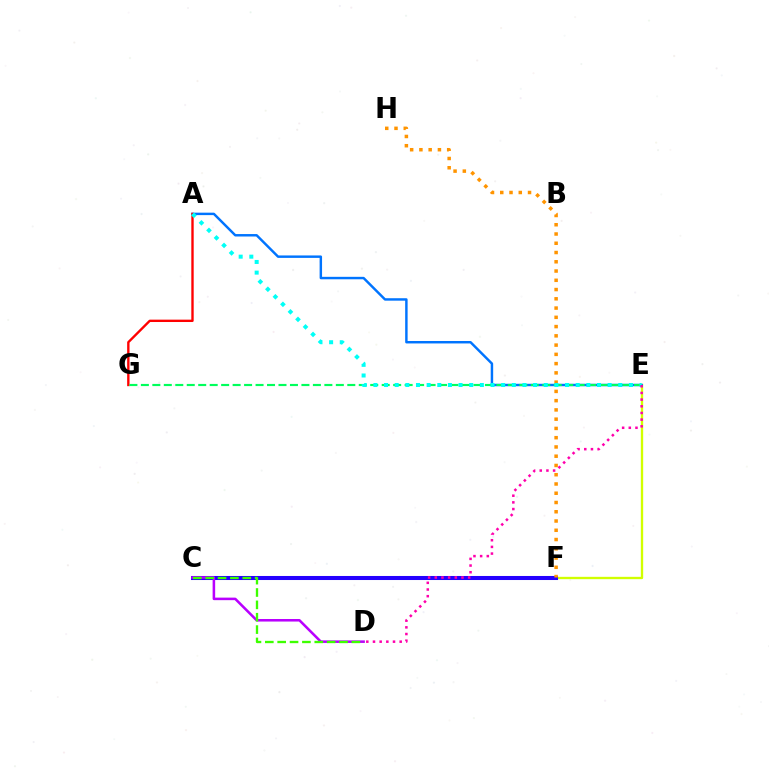{('E', 'F'): [{'color': '#d1ff00', 'line_style': 'solid', 'thickness': 1.69}], ('C', 'F'): [{'color': '#2500ff', 'line_style': 'solid', 'thickness': 2.91}], ('A', 'E'): [{'color': '#0074ff', 'line_style': 'solid', 'thickness': 1.76}, {'color': '#00fff6', 'line_style': 'dotted', 'thickness': 2.89}], ('A', 'G'): [{'color': '#ff0000', 'line_style': 'solid', 'thickness': 1.71}], ('C', 'D'): [{'color': '#b900ff', 'line_style': 'solid', 'thickness': 1.83}, {'color': '#3dff00', 'line_style': 'dashed', 'thickness': 1.68}], ('E', 'G'): [{'color': '#00ff5c', 'line_style': 'dashed', 'thickness': 1.56}], ('F', 'H'): [{'color': '#ff9400', 'line_style': 'dotted', 'thickness': 2.52}], ('D', 'E'): [{'color': '#ff00ac', 'line_style': 'dotted', 'thickness': 1.81}]}